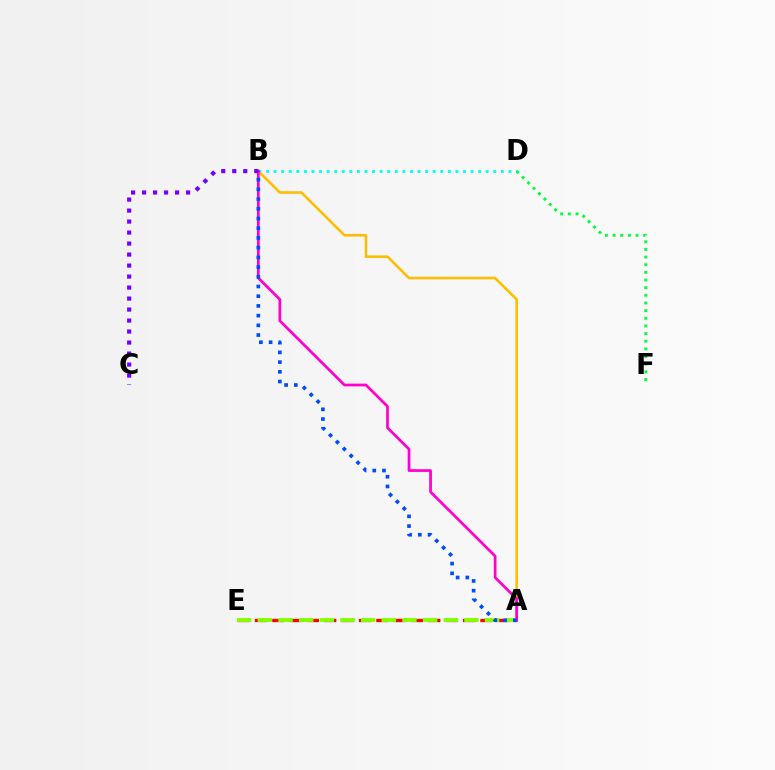{('A', 'E'): [{'color': '#ff0000', 'line_style': 'dashed', 'thickness': 2.36}, {'color': '#84ff00', 'line_style': 'dashed', 'thickness': 2.81}], ('B', 'D'): [{'color': '#00fff6', 'line_style': 'dotted', 'thickness': 2.06}], ('A', 'B'): [{'color': '#ffbd00', 'line_style': 'solid', 'thickness': 1.86}, {'color': '#ff00cf', 'line_style': 'solid', 'thickness': 1.96}, {'color': '#004bff', 'line_style': 'dotted', 'thickness': 2.64}], ('D', 'F'): [{'color': '#00ff39', 'line_style': 'dotted', 'thickness': 2.08}], ('B', 'C'): [{'color': '#7200ff', 'line_style': 'dotted', 'thickness': 2.99}]}